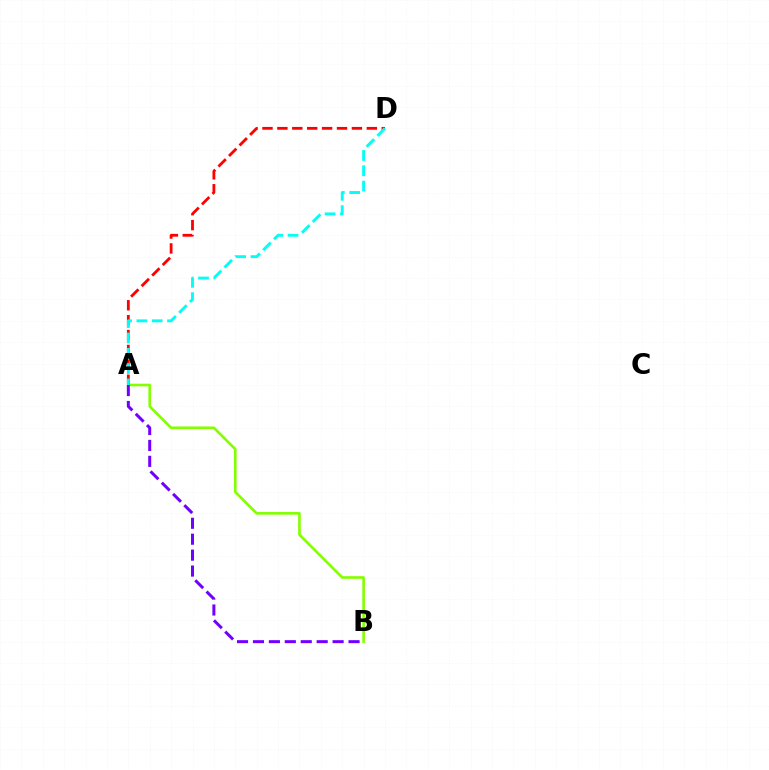{('A', 'B'): [{'color': '#84ff00', 'line_style': 'solid', 'thickness': 1.9}, {'color': '#7200ff', 'line_style': 'dashed', 'thickness': 2.16}], ('A', 'D'): [{'color': '#ff0000', 'line_style': 'dashed', 'thickness': 2.03}, {'color': '#00fff6', 'line_style': 'dashed', 'thickness': 2.08}]}